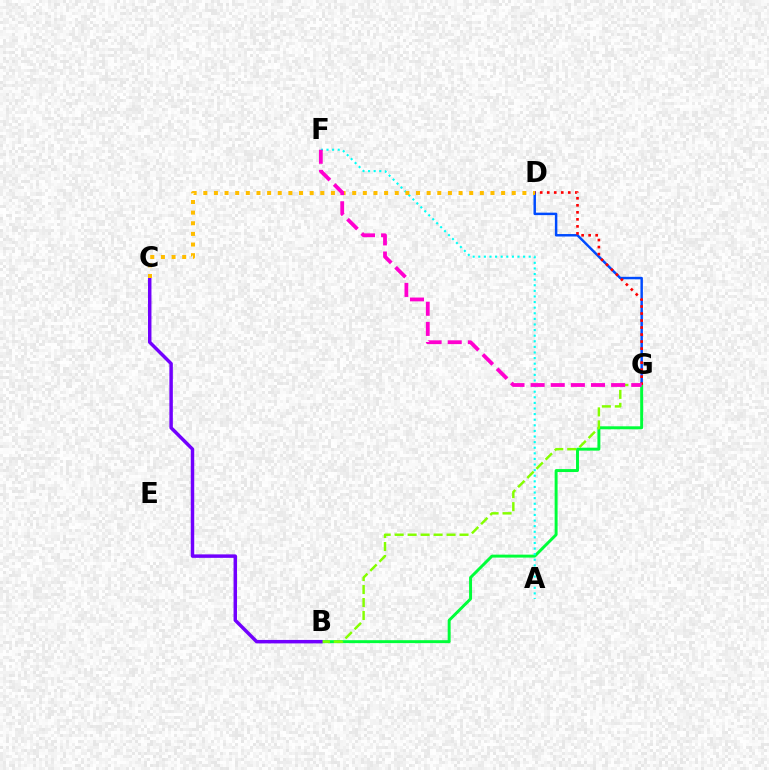{('D', 'G'): [{'color': '#004bff', 'line_style': 'solid', 'thickness': 1.78}, {'color': '#ff0000', 'line_style': 'dotted', 'thickness': 1.91}], ('B', 'G'): [{'color': '#00ff39', 'line_style': 'solid', 'thickness': 2.12}, {'color': '#84ff00', 'line_style': 'dashed', 'thickness': 1.76}], ('B', 'C'): [{'color': '#7200ff', 'line_style': 'solid', 'thickness': 2.49}], ('A', 'F'): [{'color': '#00fff6', 'line_style': 'dotted', 'thickness': 1.52}], ('C', 'D'): [{'color': '#ffbd00', 'line_style': 'dotted', 'thickness': 2.89}], ('F', 'G'): [{'color': '#ff00cf', 'line_style': 'dashed', 'thickness': 2.73}]}